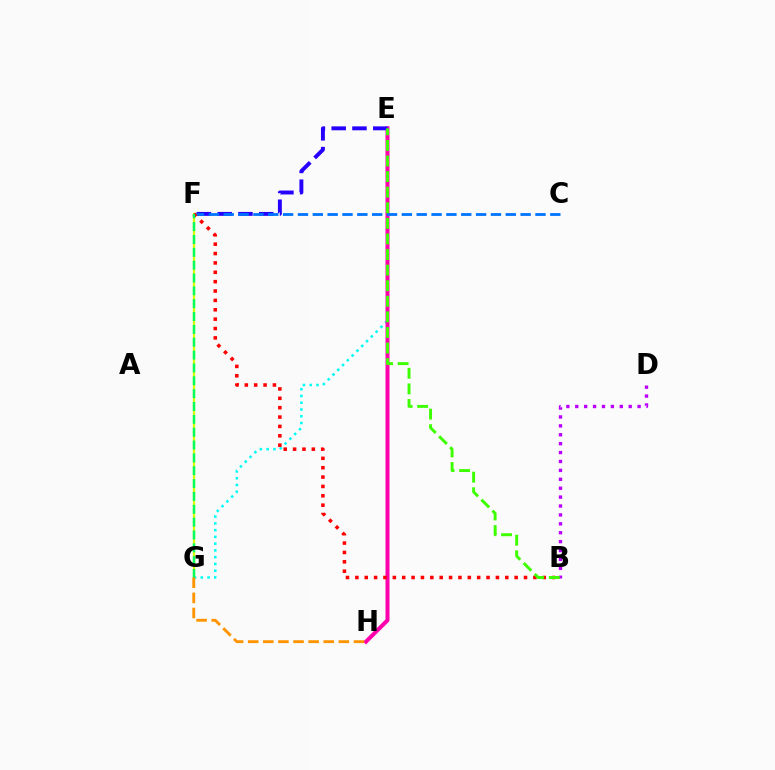{('E', 'G'): [{'color': '#00fff6', 'line_style': 'dotted', 'thickness': 1.84}], ('F', 'G'): [{'color': '#d1ff00', 'line_style': 'solid', 'thickness': 1.63}, {'color': '#00ff5c', 'line_style': 'dashed', 'thickness': 1.75}], ('E', 'H'): [{'color': '#ff00ac', 'line_style': 'solid', 'thickness': 2.88}], ('E', 'F'): [{'color': '#2500ff', 'line_style': 'dashed', 'thickness': 2.82}], ('B', 'D'): [{'color': '#b900ff', 'line_style': 'dotted', 'thickness': 2.42}], ('C', 'F'): [{'color': '#0074ff', 'line_style': 'dashed', 'thickness': 2.02}], ('B', 'F'): [{'color': '#ff0000', 'line_style': 'dotted', 'thickness': 2.55}], ('B', 'E'): [{'color': '#3dff00', 'line_style': 'dashed', 'thickness': 2.12}], ('G', 'H'): [{'color': '#ff9400', 'line_style': 'dashed', 'thickness': 2.05}]}